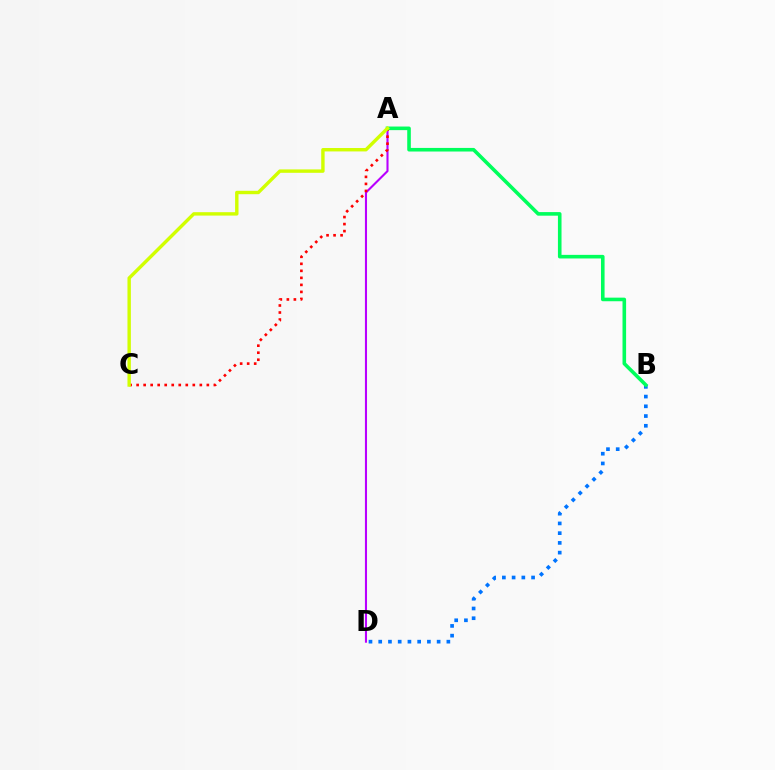{('B', 'D'): [{'color': '#0074ff', 'line_style': 'dotted', 'thickness': 2.65}], ('A', 'D'): [{'color': '#b900ff', 'line_style': 'solid', 'thickness': 1.51}], ('A', 'C'): [{'color': '#ff0000', 'line_style': 'dotted', 'thickness': 1.91}, {'color': '#d1ff00', 'line_style': 'solid', 'thickness': 2.45}], ('A', 'B'): [{'color': '#00ff5c', 'line_style': 'solid', 'thickness': 2.59}]}